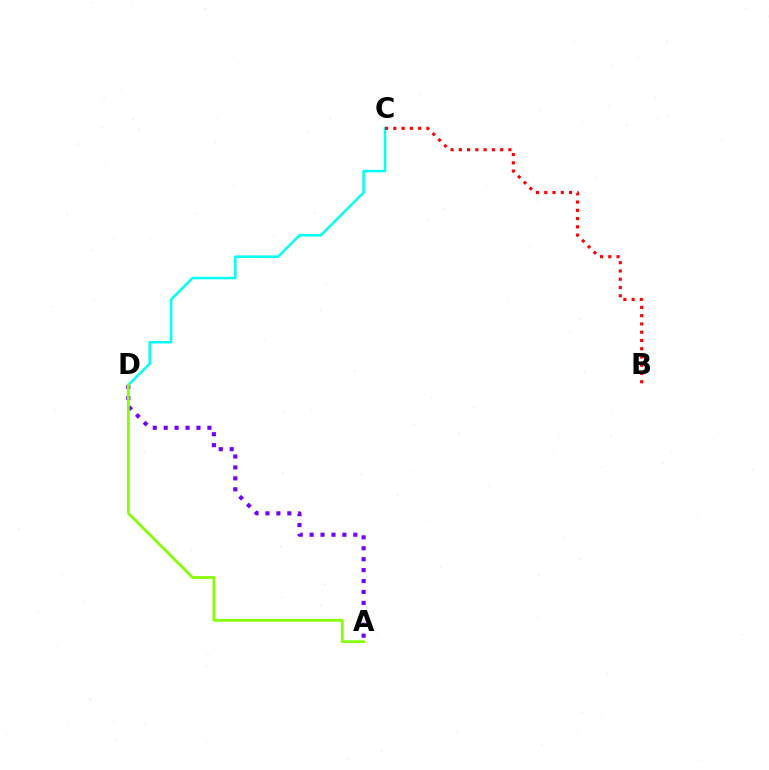{('A', 'D'): [{'color': '#7200ff', 'line_style': 'dotted', 'thickness': 2.97}, {'color': '#84ff00', 'line_style': 'solid', 'thickness': 1.96}], ('C', 'D'): [{'color': '#00fff6', 'line_style': 'solid', 'thickness': 1.8}], ('B', 'C'): [{'color': '#ff0000', 'line_style': 'dotted', 'thickness': 2.24}]}